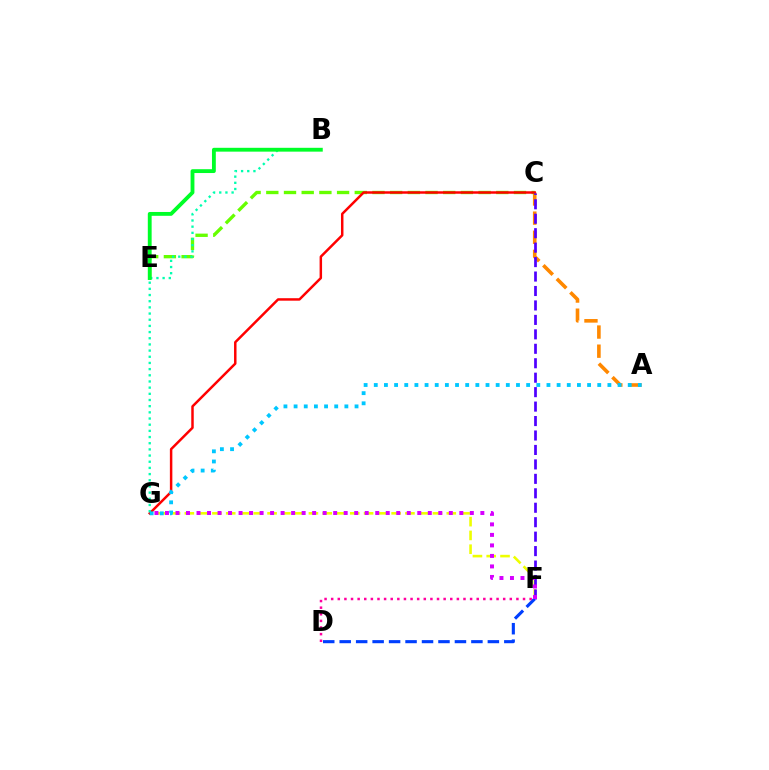{('A', 'C'): [{'color': '#ff8800', 'line_style': 'dashed', 'thickness': 2.6}], ('C', 'E'): [{'color': '#66ff00', 'line_style': 'dashed', 'thickness': 2.4}], ('F', 'G'): [{'color': '#eeff00', 'line_style': 'dashed', 'thickness': 1.87}, {'color': '#d600ff', 'line_style': 'dotted', 'thickness': 2.86}], ('C', 'G'): [{'color': '#ff0000', 'line_style': 'solid', 'thickness': 1.78}], ('C', 'F'): [{'color': '#4f00ff', 'line_style': 'dashed', 'thickness': 1.96}], ('D', 'F'): [{'color': '#003fff', 'line_style': 'dashed', 'thickness': 2.24}, {'color': '#ff00a0', 'line_style': 'dotted', 'thickness': 1.8}], ('B', 'G'): [{'color': '#00ffaf', 'line_style': 'dotted', 'thickness': 1.68}], ('B', 'E'): [{'color': '#00ff27', 'line_style': 'solid', 'thickness': 2.76}], ('A', 'G'): [{'color': '#00c7ff', 'line_style': 'dotted', 'thickness': 2.76}]}